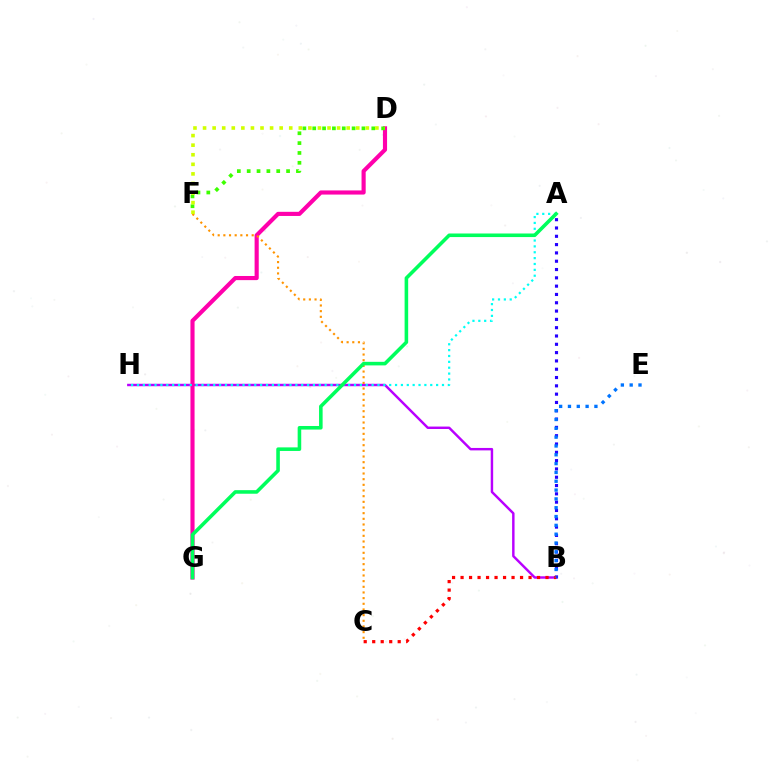{('B', 'H'): [{'color': '#b900ff', 'line_style': 'solid', 'thickness': 1.76}], ('D', 'G'): [{'color': '#ff00ac', 'line_style': 'solid', 'thickness': 2.98}], ('A', 'B'): [{'color': '#2500ff', 'line_style': 'dotted', 'thickness': 2.26}], ('D', 'F'): [{'color': '#3dff00', 'line_style': 'dotted', 'thickness': 2.68}, {'color': '#d1ff00', 'line_style': 'dotted', 'thickness': 2.6}], ('C', 'F'): [{'color': '#ff9400', 'line_style': 'dotted', 'thickness': 1.54}], ('B', 'C'): [{'color': '#ff0000', 'line_style': 'dotted', 'thickness': 2.31}], ('A', 'H'): [{'color': '#00fff6', 'line_style': 'dotted', 'thickness': 1.59}], ('B', 'E'): [{'color': '#0074ff', 'line_style': 'dotted', 'thickness': 2.4}], ('A', 'G'): [{'color': '#00ff5c', 'line_style': 'solid', 'thickness': 2.57}]}